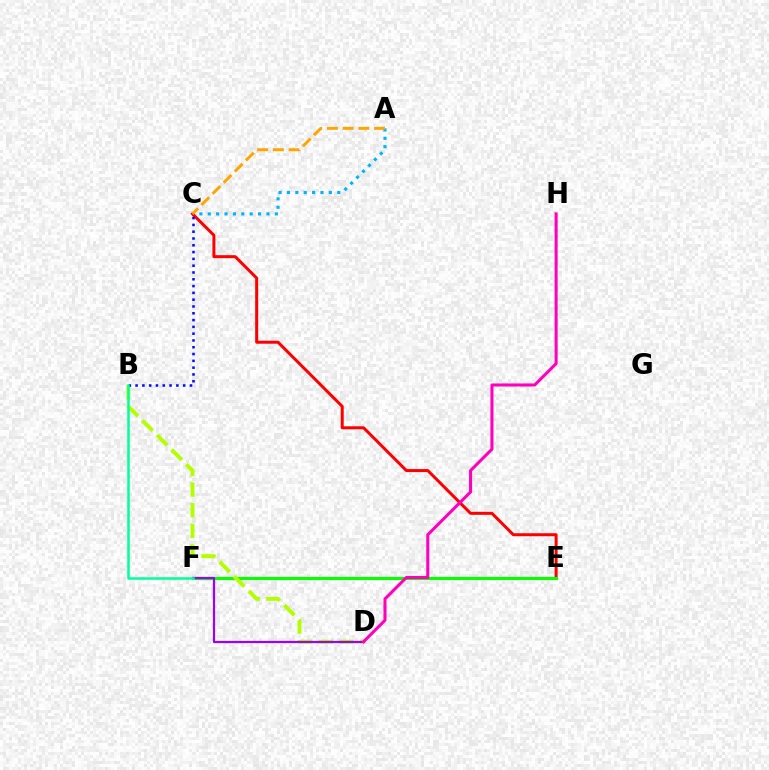{('A', 'C'): [{'color': '#00b5ff', 'line_style': 'dotted', 'thickness': 2.28}, {'color': '#ffa500', 'line_style': 'dashed', 'thickness': 2.14}], ('C', 'E'): [{'color': '#ff0000', 'line_style': 'solid', 'thickness': 2.16}], ('E', 'F'): [{'color': '#08ff00', 'line_style': 'solid', 'thickness': 2.26}], ('B', 'D'): [{'color': '#b3ff00', 'line_style': 'dashed', 'thickness': 2.8}], ('D', 'F'): [{'color': '#9b00ff', 'line_style': 'solid', 'thickness': 1.6}], ('B', 'C'): [{'color': '#0010ff', 'line_style': 'dotted', 'thickness': 1.85}], ('D', 'H'): [{'color': '#ff00bd', 'line_style': 'solid', 'thickness': 2.19}], ('B', 'F'): [{'color': '#00ff9d', 'line_style': 'solid', 'thickness': 1.81}]}